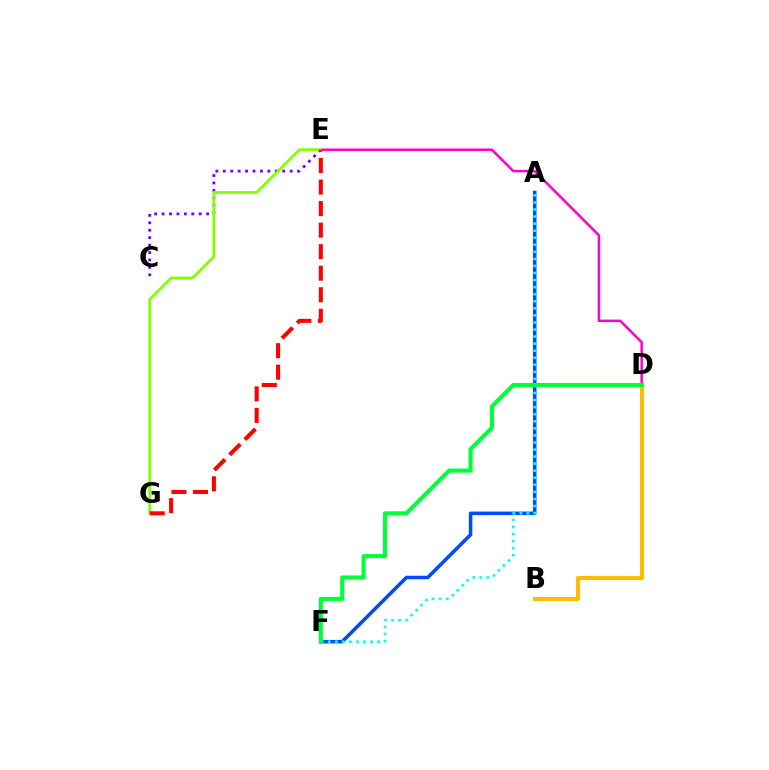{('C', 'E'): [{'color': '#7200ff', 'line_style': 'dotted', 'thickness': 2.02}], ('D', 'E'): [{'color': '#ff00cf', 'line_style': 'solid', 'thickness': 1.8}], ('E', 'G'): [{'color': '#84ff00', 'line_style': 'solid', 'thickness': 2.01}, {'color': '#ff0000', 'line_style': 'dashed', 'thickness': 2.93}], ('B', 'D'): [{'color': '#ffbd00', 'line_style': 'solid', 'thickness': 2.93}], ('A', 'F'): [{'color': '#004bff', 'line_style': 'solid', 'thickness': 2.54}, {'color': '#00fff6', 'line_style': 'dotted', 'thickness': 1.92}], ('D', 'F'): [{'color': '#00ff39', 'line_style': 'solid', 'thickness': 2.94}]}